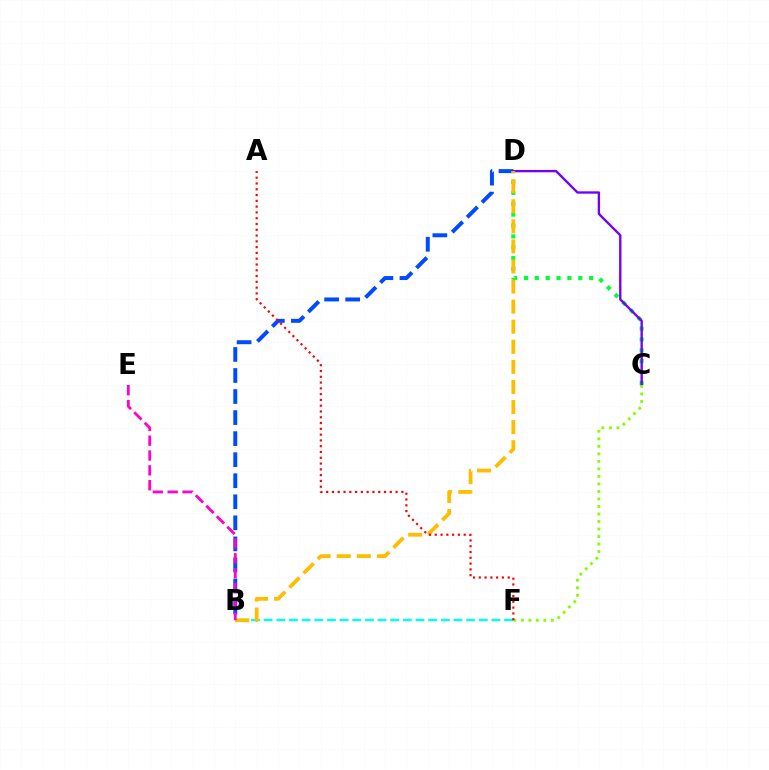{('B', 'D'): [{'color': '#004bff', 'line_style': 'dashed', 'thickness': 2.86}, {'color': '#ffbd00', 'line_style': 'dashed', 'thickness': 2.73}], ('C', 'D'): [{'color': '#00ff39', 'line_style': 'dotted', 'thickness': 2.95}, {'color': '#7200ff', 'line_style': 'solid', 'thickness': 1.69}], ('B', 'F'): [{'color': '#00fff6', 'line_style': 'dashed', 'thickness': 1.72}], ('C', 'F'): [{'color': '#84ff00', 'line_style': 'dotted', 'thickness': 2.04}], ('B', 'E'): [{'color': '#ff00cf', 'line_style': 'dashed', 'thickness': 2.02}], ('A', 'F'): [{'color': '#ff0000', 'line_style': 'dotted', 'thickness': 1.57}]}